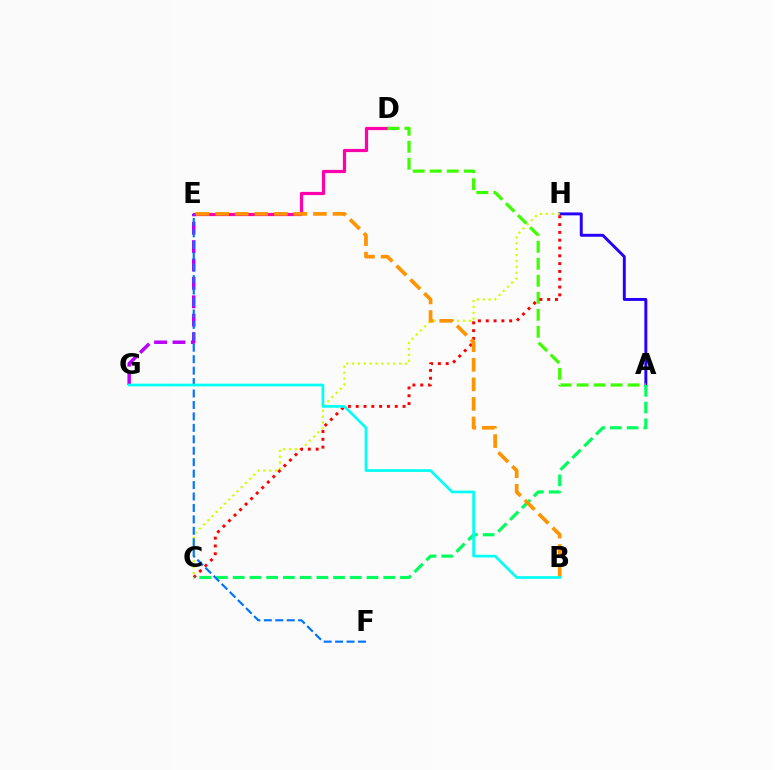{('A', 'H'): [{'color': '#2500ff', 'line_style': 'solid', 'thickness': 2.11}], ('D', 'E'): [{'color': '#ff00ac', 'line_style': 'solid', 'thickness': 2.31}], ('C', 'H'): [{'color': '#d1ff00', 'line_style': 'dotted', 'thickness': 1.6}, {'color': '#ff0000', 'line_style': 'dotted', 'thickness': 2.12}], ('A', 'D'): [{'color': '#3dff00', 'line_style': 'dashed', 'thickness': 2.31}], ('A', 'C'): [{'color': '#00ff5c', 'line_style': 'dashed', 'thickness': 2.27}], ('E', 'G'): [{'color': '#b900ff', 'line_style': 'dashed', 'thickness': 2.5}], ('B', 'E'): [{'color': '#ff9400', 'line_style': 'dashed', 'thickness': 2.66}], ('E', 'F'): [{'color': '#0074ff', 'line_style': 'dashed', 'thickness': 1.55}], ('B', 'G'): [{'color': '#00fff6', 'line_style': 'solid', 'thickness': 1.93}]}